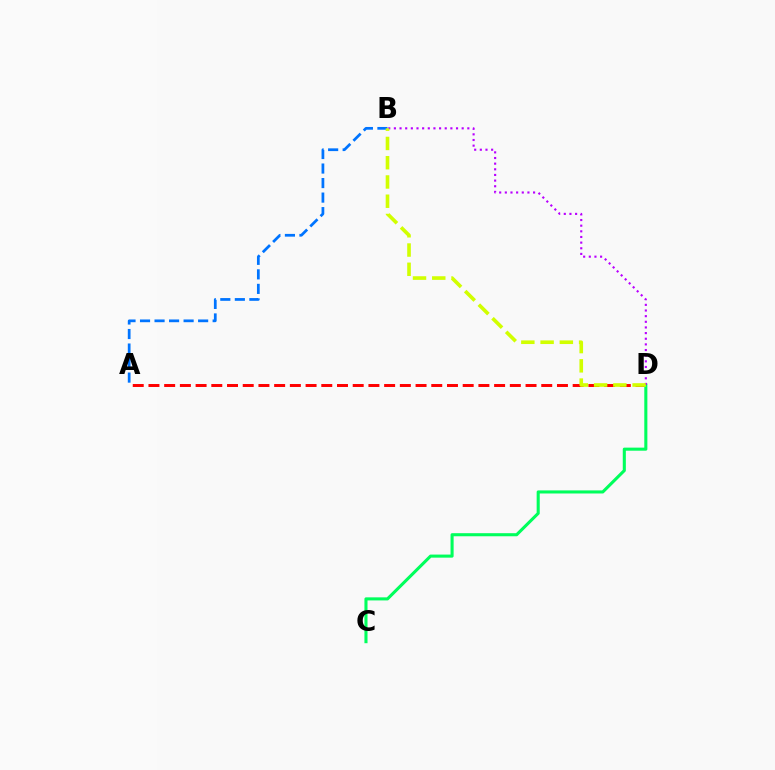{('A', 'D'): [{'color': '#ff0000', 'line_style': 'dashed', 'thickness': 2.13}], ('A', 'B'): [{'color': '#0074ff', 'line_style': 'dashed', 'thickness': 1.97}], ('C', 'D'): [{'color': '#00ff5c', 'line_style': 'solid', 'thickness': 2.21}], ('B', 'D'): [{'color': '#b900ff', 'line_style': 'dotted', 'thickness': 1.53}, {'color': '#d1ff00', 'line_style': 'dashed', 'thickness': 2.62}]}